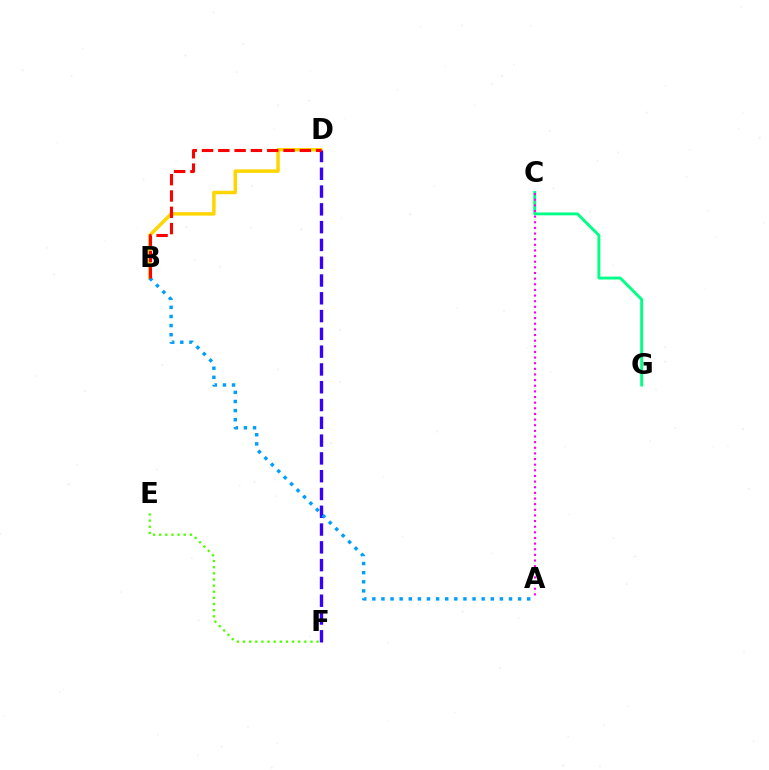{('B', 'D'): [{'color': '#ffd500', 'line_style': 'solid', 'thickness': 2.51}, {'color': '#ff0000', 'line_style': 'dashed', 'thickness': 2.21}], ('D', 'F'): [{'color': '#3700ff', 'line_style': 'dashed', 'thickness': 2.42}], ('C', 'G'): [{'color': '#00ff86', 'line_style': 'solid', 'thickness': 2.08}], ('E', 'F'): [{'color': '#4fff00', 'line_style': 'dotted', 'thickness': 1.67}], ('A', 'B'): [{'color': '#009eff', 'line_style': 'dotted', 'thickness': 2.48}], ('A', 'C'): [{'color': '#ff00ed', 'line_style': 'dotted', 'thickness': 1.53}]}